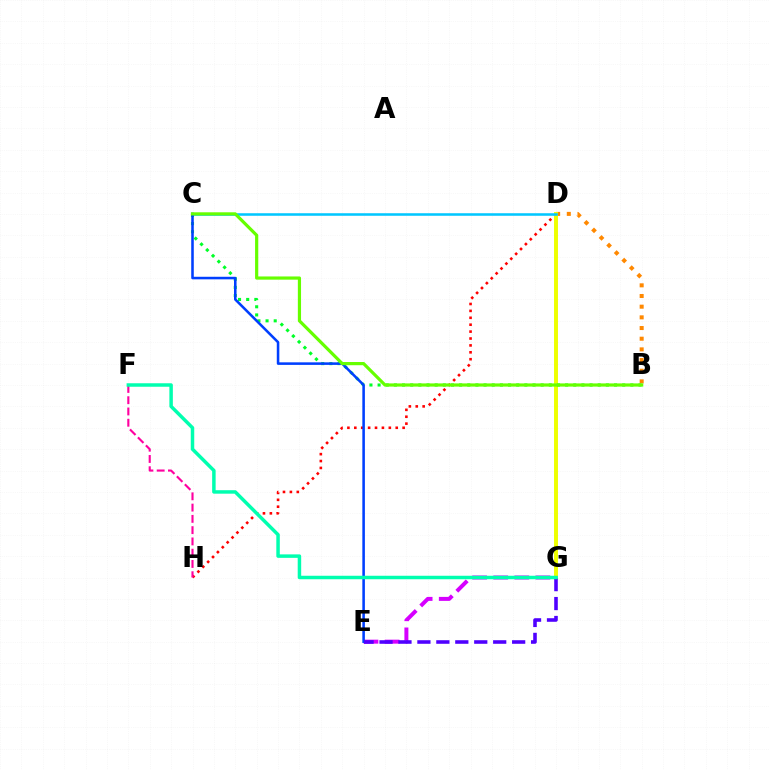{('B', 'D'): [{'color': '#ff8800', 'line_style': 'dotted', 'thickness': 2.9}], ('D', 'H'): [{'color': '#ff0000', 'line_style': 'dotted', 'thickness': 1.88}], ('D', 'G'): [{'color': '#eeff00', 'line_style': 'solid', 'thickness': 2.84}], ('B', 'C'): [{'color': '#00ff27', 'line_style': 'dotted', 'thickness': 2.22}, {'color': '#66ff00', 'line_style': 'solid', 'thickness': 2.3}], ('F', 'H'): [{'color': '#ff00a0', 'line_style': 'dashed', 'thickness': 1.53}], ('E', 'G'): [{'color': '#d600ff', 'line_style': 'dashed', 'thickness': 2.87}, {'color': '#4f00ff', 'line_style': 'dashed', 'thickness': 2.57}], ('C', 'D'): [{'color': '#00c7ff', 'line_style': 'solid', 'thickness': 1.83}], ('C', 'E'): [{'color': '#003fff', 'line_style': 'solid', 'thickness': 1.84}], ('F', 'G'): [{'color': '#00ffaf', 'line_style': 'solid', 'thickness': 2.51}]}